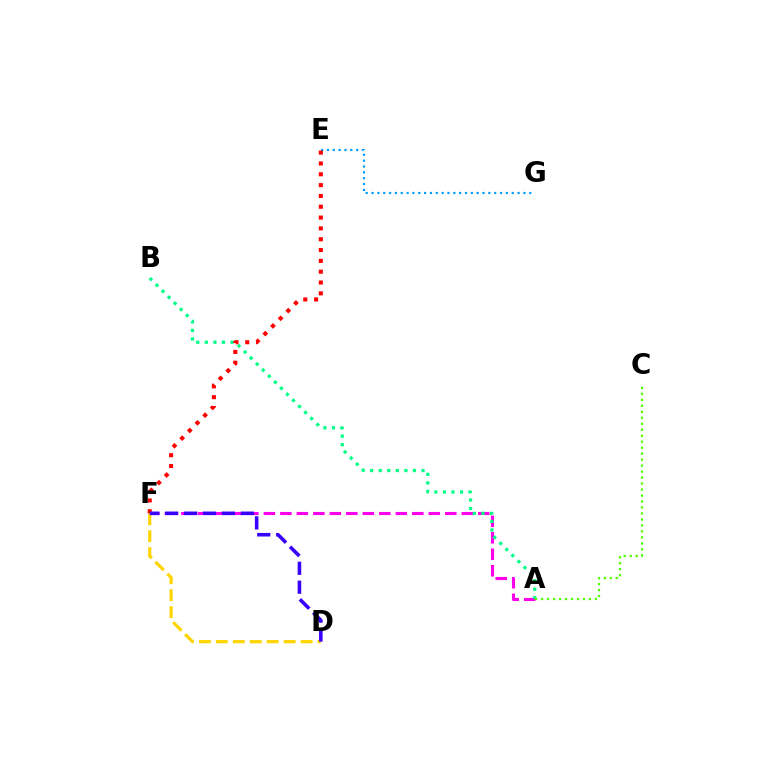{('A', 'F'): [{'color': '#ff00ed', 'line_style': 'dashed', 'thickness': 2.24}], ('E', 'G'): [{'color': '#009eff', 'line_style': 'dotted', 'thickness': 1.59}], ('A', 'B'): [{'color': '#00ff86', 'line_style': 'dotted', 'thickness': 2.32}], ('A', 'C'): [{'color': '#4fff00', 'line_style': 'dotted', 'thickness': 1.63}], ('D', 'F'): [{'color': '#ffd500', 'line_style': 'dashed', 'thickness': 2.3}, {'color': '#3700ff', 'line_style': 'dashed', 'thickness': 2.57}], ('E', 'F'): [{'color': '#ff0000', 'line_style': 'dotted', 'thickness': 2.94}]}